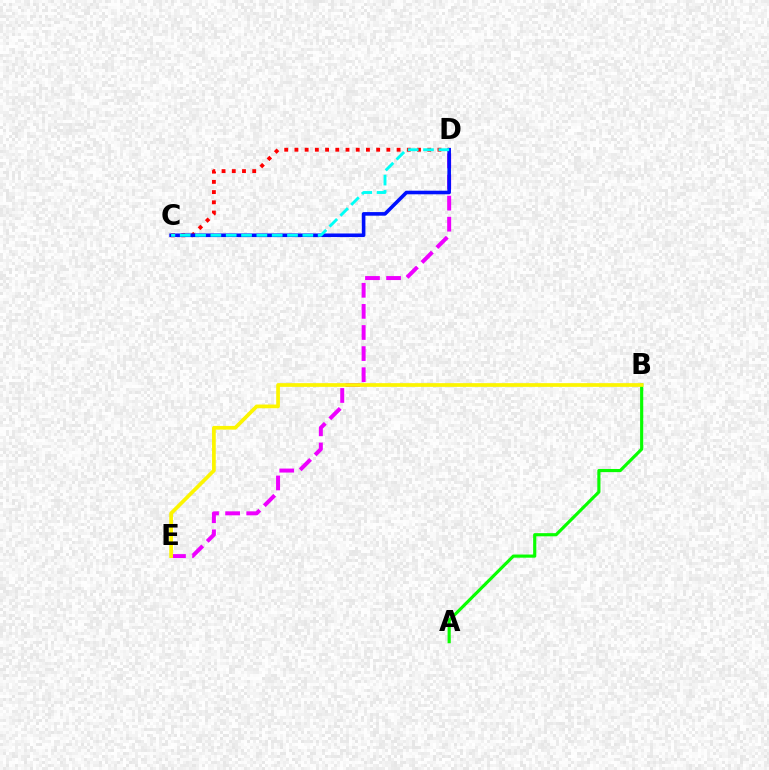{('A', 'B'): [{'color': '#08ff00', 'line_style': 'solid', 'thickness': 2.27}], ('D', 'E'): [{'color': '#ee00ff', 'line_style': 'dashed', 'thickness': 2.87}], ('C', 'D'): [{'color': '#ff0000', 'line_style': 'dotted', 'thickness': 2.78}, {'color': '#0010ff', 'line_style': 'solid', 'thickness': 2.59}, {'color': '#00fff6', 'line_style': 'dashed', 'thickness': 2.08}], ('B', 'E'): [{'color': '#fcf500', 'line_style': 'solid', 'thickness': 2.67}]}